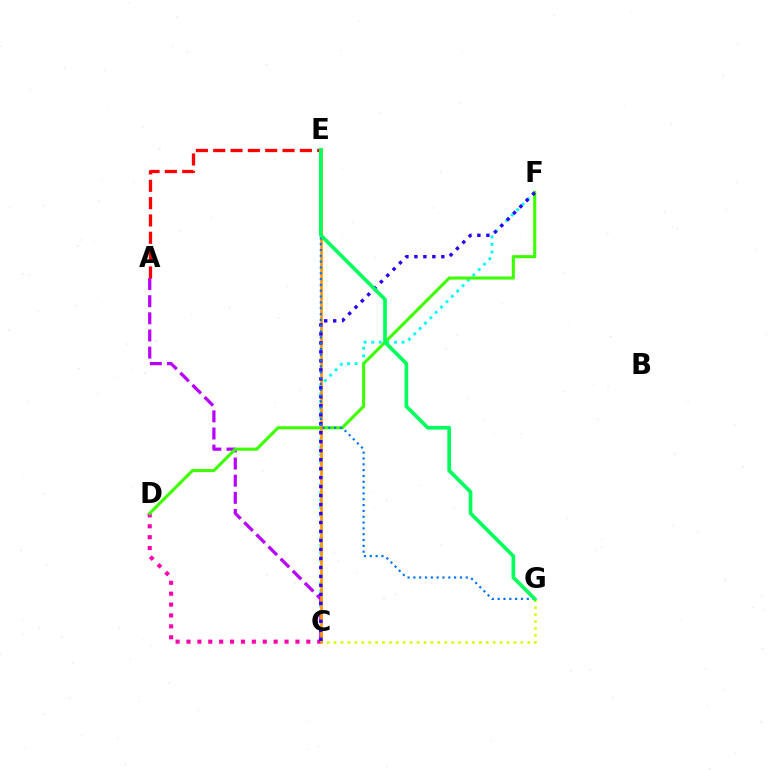{('C', 'G'): [{'color': '#d1ff00', 'line_style': 'dotted', 'thickness': 1.88}], ('C', 'F'): [{'color': '#00fff6', 'line_style': 'dotted', 'thickness': 2.06}, {'color': '#2500ff', 'line_style': 'dotted', 'thickness': 2.44}], ('C', 'D'): [{'color': '#ff00ac', 'line_style': 'dotted', 'thickness': 2.96}], ('A', 'C'): [{'color': '#b900ff', 'line_style': 'dashed', 'thickness': 2.33}], ('A', 'E'): [{'color': '#ff0000', 'line_style': 'dashed', 'thickness': 2.35}], ('D', 'F'): [{'color': '#3dff00', 'line_style': 'solid', 'thickness': 2.22}], ('C', 'E'): [{'color': '#ff9400', 'line_style': 'solid', 'thickness': 1.89}], ('E', 'G'): [{'color': '#0074ff', 'line_style': 'dotted', 'thickness': 1.58}, {'color': '#00ff5c', 'line_style': 'solid', 'thickness': 2.63}]}